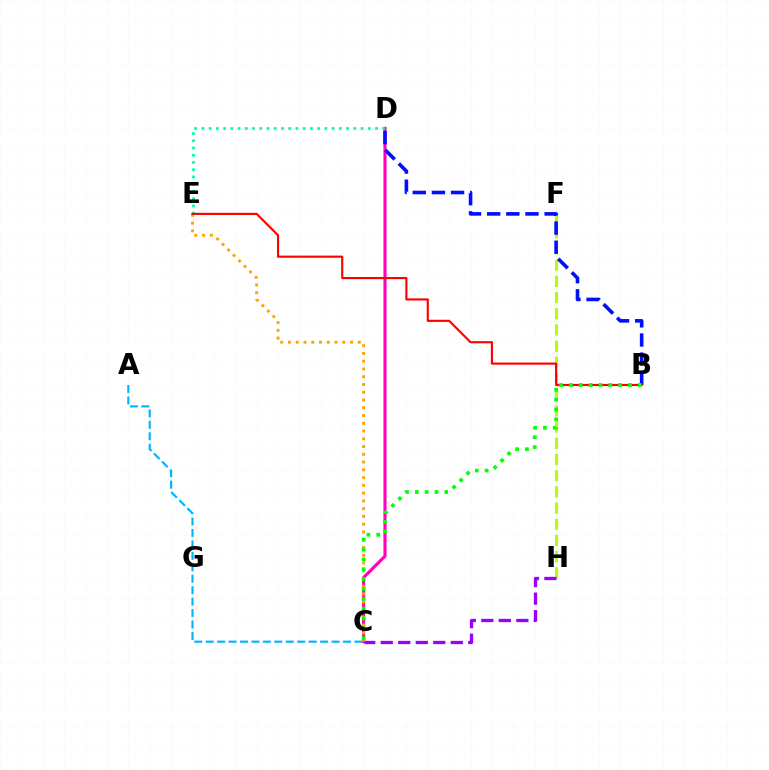{('F', 'H'): [{'color': '#b3ff00', 'line_style': 'dashed', 'thickness': 2.2}], ('C', 'D'): [{'color': '#ff00bd', 'line_style': 'solid', 'thickness': 2.24}], ('B', 'D'): [{'color': '#0010ff', 'line_style': 'dashed', 'thickness': 2.6}], ('C', 'E'): [{'color': '#ffa500', 'line_style': 'dotted', 'thickness': 2.11}], ('D', 'E'): [{'color': '#00ff9d', 'line_style': 'dotted', 'thickness': 1.97}], ('A', 'C'): [{'color': '#00b5ff', 'line_style': 'dashed', 'thickness': 1.55}], ('B', 'E'): [{'color': '#ff0000', 'line_style': 'solid', 'thickness': 1.54}], ('B', 'C'): [{'color': '#08ff00', 'line_style': 'dotted', 'thickness': 2.67}], ('C', 'H'): [{'color': '#9b00ff', 'line_style': 'dashed', 'thickness': 2.38}]}